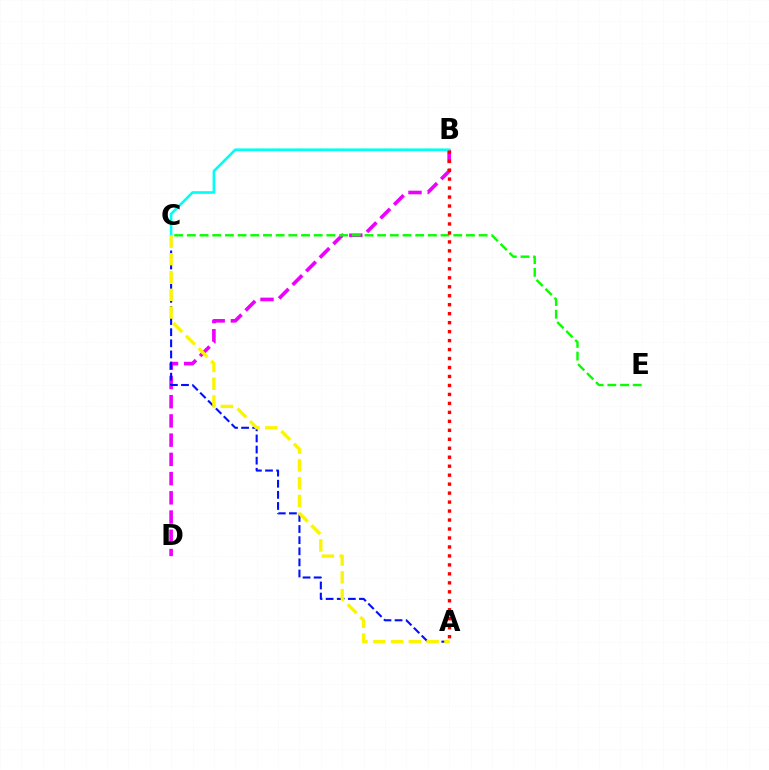{('B', 'D'): [{'color': '#ee00ff', 'line_style': 'dashed', 'thickness': 2.61}], ('A', 'C'): [{'color': '#0010ff', 'line_style': 'dashed', 'thickness': 1.51}, {'color': '#fcf500', 'line_style': 'dashed', 'thickness': 2.41}], ('C', 'E'): [{'color': '#08ff00', 'line_style': 'dashed', 'thickness': 1.72}], ('B', 'C'): [{'color': '#00fff6', 'line_style': 'solid', 'thickness': 1.9}], ('A', 'B'): [{'color': '#ff0000', 'line_style': 'dotted', 'thickness': 2.44}]}